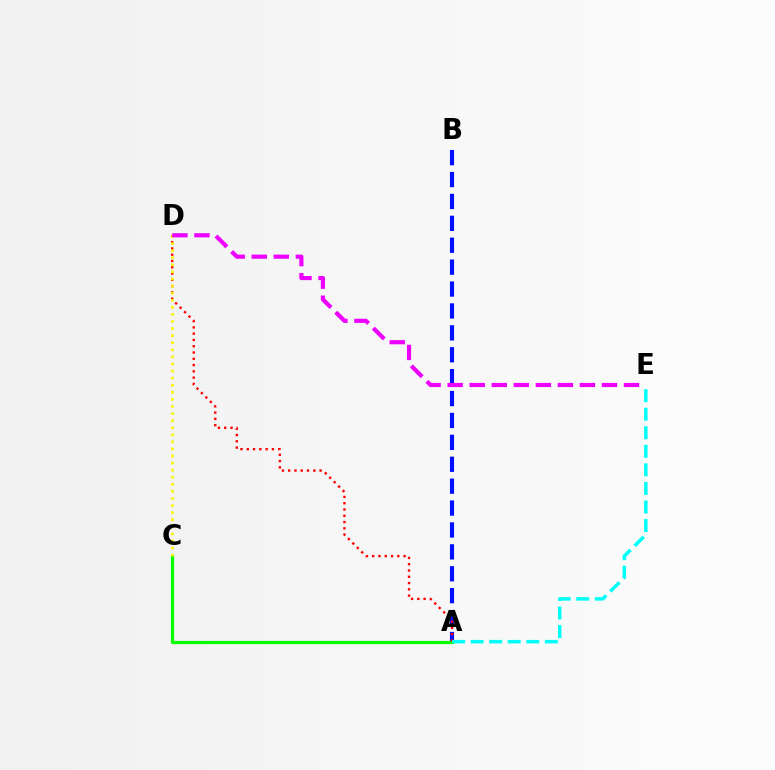{('A', 'B'): [{'color': '#0010ff', 'line_style': 'dashed', 'thickness': 2.98}], ('A', 'C'): [{'color': '#08ff00', 'line_style': 'solid', 'thickness': 2.31}], ('A', 'D'): [{'color': '#ff0000', 'line_style': 'dotted', 'thickness': 1.71}], ('C', 'D'): [{'color': '#fcf500', 'line_style': 'dotted', 'thickness': 1.92}], ('D', 'E'): [{'color': '#ee00ff', 'line_style': 'dashed', 'thickness': 2.99}], ('A', 'E'): [{'color': '#00fff6', 'line_style': 'dashed', 'thickness': 2.52}]}